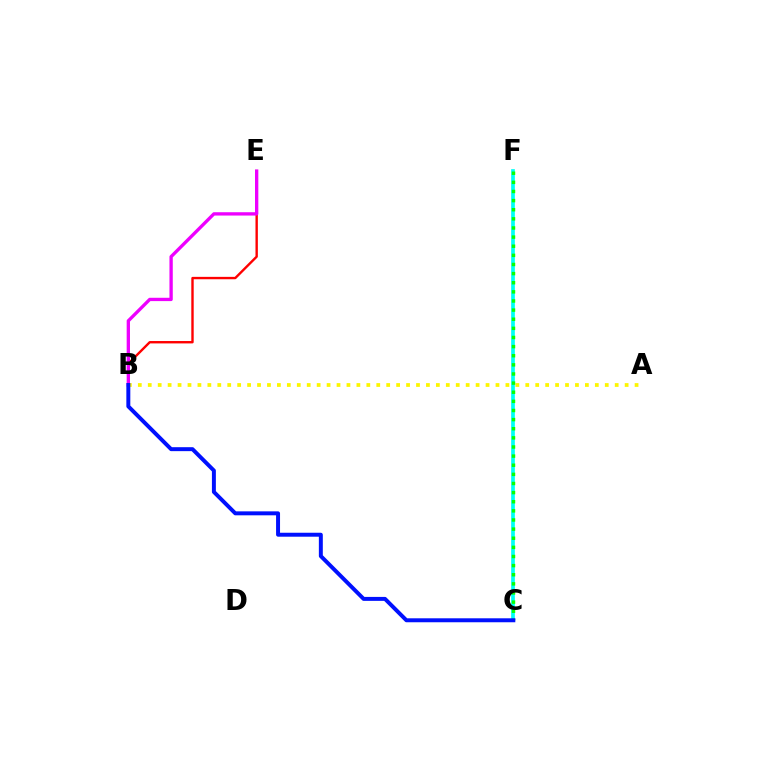{('B', 'E'): [{'color': '#ff0000', 'line_style': 'solid', 'thickness': 1.72}, {'color': '#ee00ff', 'line_style': 'solid', 'thickness': 2.39}], ('A', 'B'): [{'color': '#fcf500', 'line_style': 'dotted', 'thickness': 2.7}], ('C', 'F'): [{'color': '#00fff6', 'line_style': 'solid', 'thickness': 2.66}, {'color': '#08ff00', 'line_style': 'dotted', 'thickness': 2.48}], ('B', 'C'): [{'color': '#0010ff', 'line_style': 'solid', 'thickness': 2.85}]}